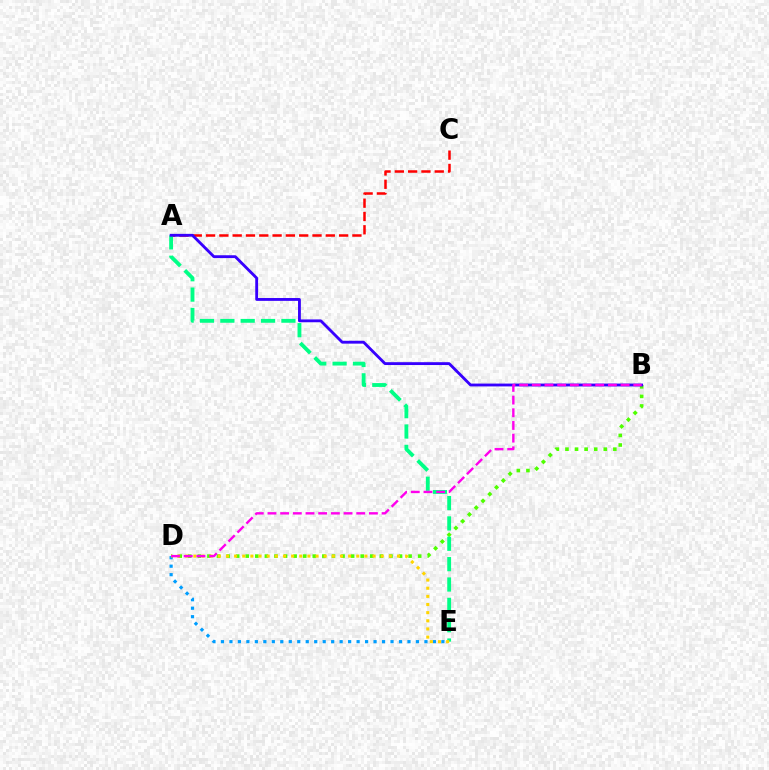{('D', 'E'): [{'color': '#009eff', 'line_style': 'dotted', 'thickness': 2.3}, {'color': '#ffd500', 'line_style': 'dotted', 'thickness': 2.21}], ('B', 'D'): [{'color': '#4fff00', 'line_style': 'dotted', 'thickness': 2.6}, {'color': '#ff00ed', 'line_style': 'dashed', 'thickness': 1.72}], ('A', 'C'): [{'color': '#ff0000', 'line_style': 'dashed', 'thickness': 1.81}], ('A', 'E'): [{'color': '#00ff86', 'line_style': 'dashed', 'thickness': 2.77}], ('A', 'B'): [{'color': '#3700ff', 'line_style': 'solid', 'thickness': 2.04}]}